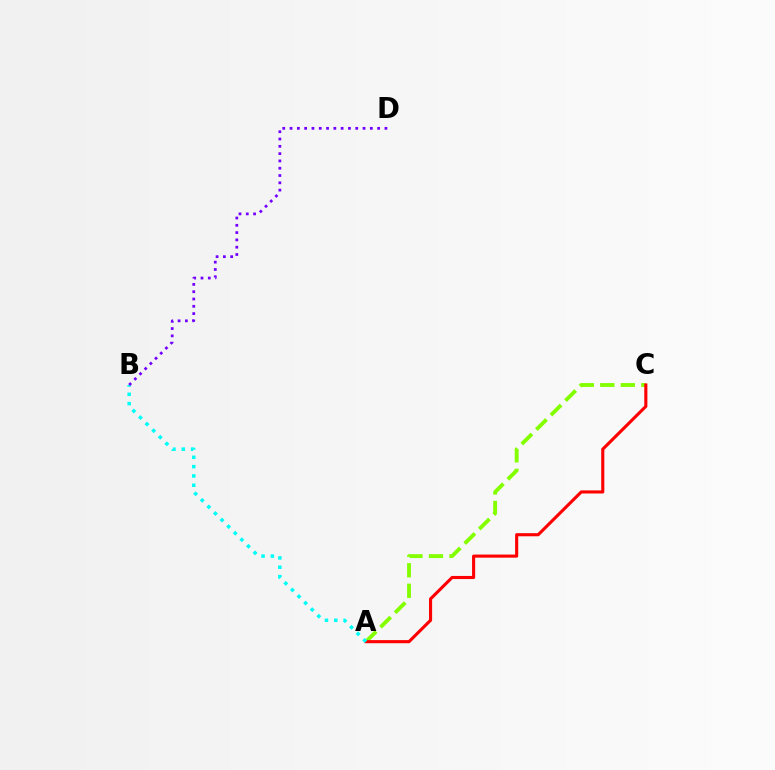{('A', 'C'): [{'color': '#84ff00', 'line_style': 'dashed', 'thickness': 2.79}, {'color': '#ff0000', 'line_style': 'solid', 'thickness': 2.24}], ('A', 'B'): [{'color': '#00fff6', 'line_style': 'dotted', 'thickness': 2.53}], ('B', 'D'): [{'color': '#7200ff', 'line_style': 'dotted', 'thickness': 1.98}]}